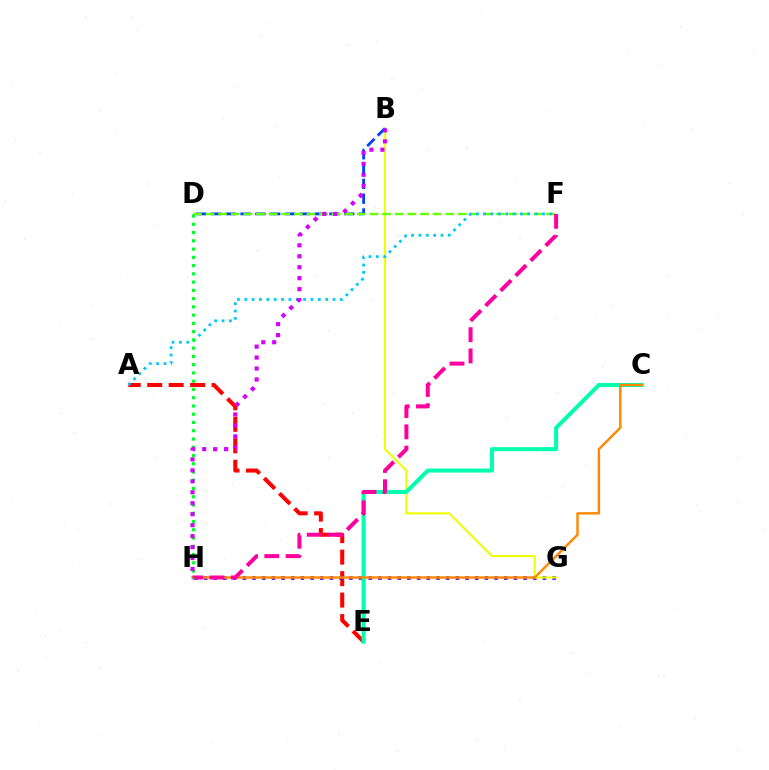{('A', 'E'): [{'color': '#ff0000', 'line_style': 'dashed', 'thickness': 2.92}], ('G', 'H'): [{'color': '#4f00ff', 'line_style': 'dotted', 'thickness': 2.63}], ('B', 'G'): [{'color': '#eeff00', 'line_style': 'solid', 'thickness': 1.5}], ('C', 'E'): [{'color': '#00ffaf', 'line_style': 'solid', 'thickness': 2.92}], ('C', 'H'): [{'color': '#ff8800', 'line_style': 'solid', 'thickness': 1.73}], ('B', 'D'): [{'color': '#003fff', 'line_style': 'dashed', 'thickness': 2.01}], ('D', 'F'): [{'color': '#66ff00', 'line_style': 'dashed', 'thickness': 1.71}], ('F', 'H'): [{'color': '#ff00a0', 'line_style': 'dashed', 'thickness': 2.89}], ('A', 'F'): [{'color': '#00c7ff', 'line_style': 'dotted', 'thickness': 2.0}], ('D', 'H'): [{'color': '#00ff27', 'line_style': 'dotted', 'thickness': 2.24}], ('B', 'H'): [{'color': '#d600ff', 'line_style': 'dotted', 'thickness': 2.98}]}